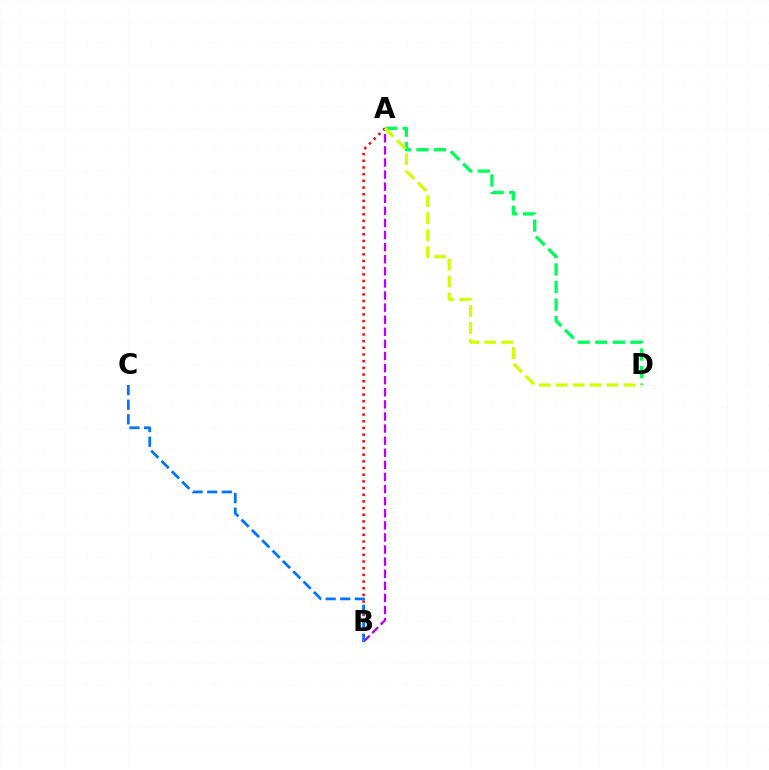{('A', 'B'): [{'color': '#ff0000', 'line_style': 'dotted', 'thickness': 1.81}, {'color': '#b900ff', 'line_style': 'dashed', 'thickness': 1.64}], ('B', 'C'): [{'color': '#0074ff', 'line_style': 'dashed', 'thickness': 1.98}], ('A', 'D'): [{'color': '#00ff5c', 'line_style': 'dashed', 'thickness': 2.39}, {'color': '#d1ff00', 'line_style': 'dashed', 'thickness': 2.3}]}